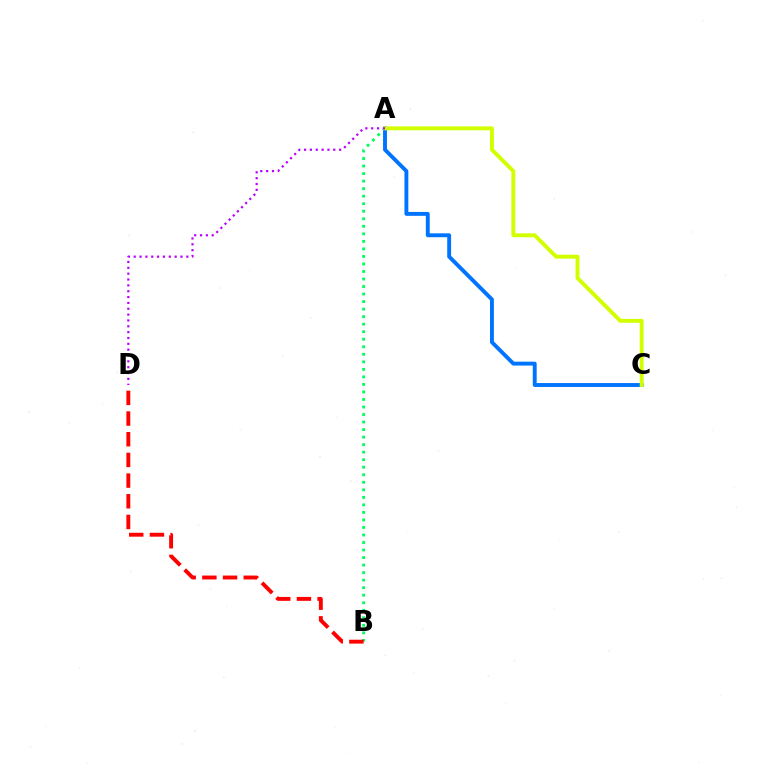{('A', 'B'): [{'color': '#00ff5c', 'line_style': 'dotted', 'thickness': 2.05}], ('A', 'C'): [{'color': '#0074ff', 'line_style': 'solid', 'thickness': 2.81}, {'color': '#d1ff00', 'line_style': 'solid', 'thickness': 2.81}], ('B', 'D'): [{'color': '#ff0000', 'line_style': 'dashed', 'thickness': 2.81}], ('A', 'D'): [{'color': '#b900ff', 'line_style': 'dotted', 'thickness': 1.59}]}